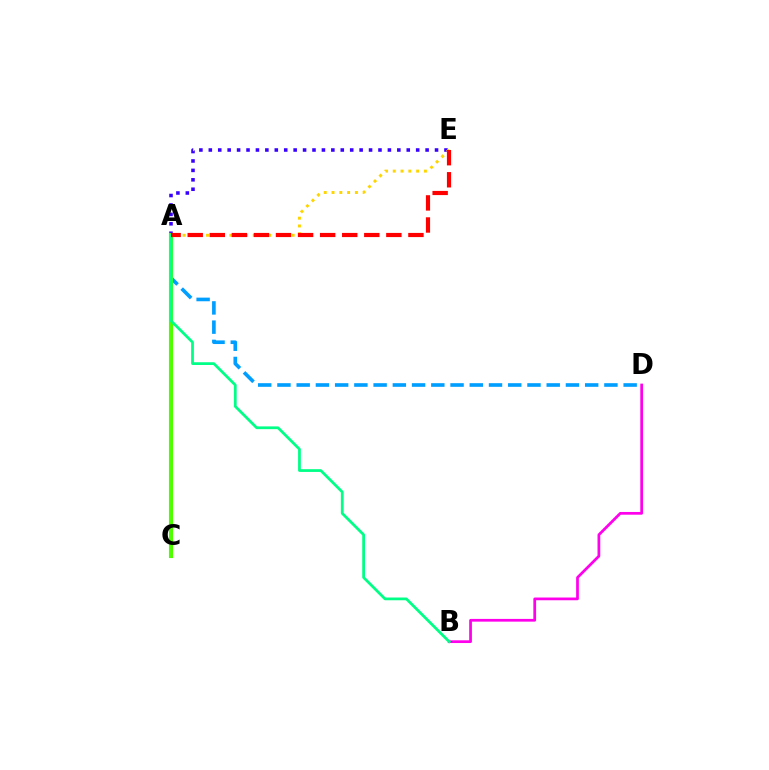{('B', 'D'): [{'color': '#ff00ed', 'line_style': 'solid', 'thickness': 1.97}], ('A', 'D'): [{'color': '#009eff', 'line_style': 'dashed', 'thickness': 2.61}], ('A', 'E'): [{'color': '#3700ff', 'line_style': 'dotted', 'thickness': 2.56}, {'color': '#ffd500', 'line_style': 'dotted', 'thickness': 2.12}, {'color': '#ff0000', 'line_style': 'dashed', 'thickness': 3.0}], ('A', 'C'): [{'color': '#4fff00', 'line_style': 'solid', 'thickness': 2.96}], ('A', 'B'): [{'color': '#00ff86', 'line_style': 'solid', 'thickness': 1.98}]}